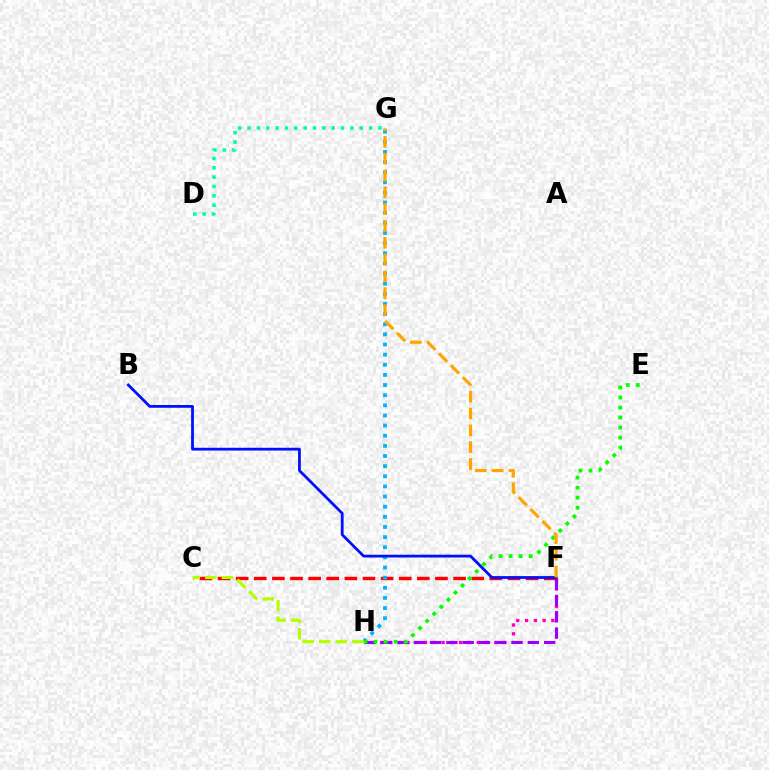{('F', 'H'): [{'color': '#ff00bd', 'line_style': 'dotted', 'thickness': 2.39}, {'color': '#9b00ff', 'line_style': 'dashed', 'thickness': 2.21}], ('C', 'F'): [{'color': '#ff0000', 'line_style': 'dashed', 'thickness': 2.46}], ('G', 'H'): [{'color': '#00b5ff', 'line_style': 'dotted', 'thickness': 2.75}], ('D', 'G'): [{'color': '#00ff9d', 'line_style': 'dotted', 'thickness': 2.54}], ('B', 'F'): [{'color': '#0010ff', 'line_style': 'solid', 'thickness': 2.0}], ('E', 'H'): [{'color': '#08ff00', 'line_style': 'dotted', 'thickness': 2.72}], ('F', 'G'): [{'color': '#ffa500', 'line_style': 'dashed', 'thickness': 2.28}], ('C', 'H'): [{'color': '#b3ff00', 'line_style': 'dashed', 'thickness': 2.25}]}